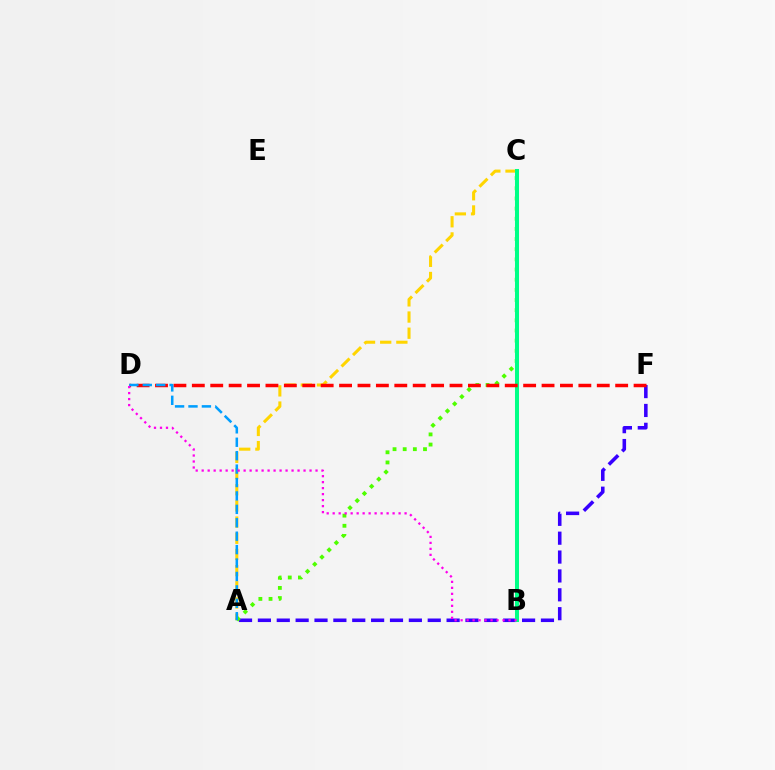{('A', 'C'): [{'color': '#ffd500', 'line_style': 'dashed', 'thickness': 2.2}, {'color': '#4fff00', 'line_style': 'dotted', 'thickness': 2.76}], ('A', 'F'): [{'color': '#3700ff', 'line_style': 'dashed', 'thickness': 2.56}], ('B', 'C'): [{'color': '#00ff86', 'line_style': 'solid', 'thickness': 2.9}], ('D', 'F'): [{'color': '#ff0000', 'line_style': 'dashed', 'thickness': 2.5}], ('A', 'D'): [{'color': '#009eff', 'line_style': 'dashed', 'thickness': 1.82}], ('B', 'D'): [{'color': '#ff00ed', 'line_style': 'dotted', 'thickness': 1.63}]}